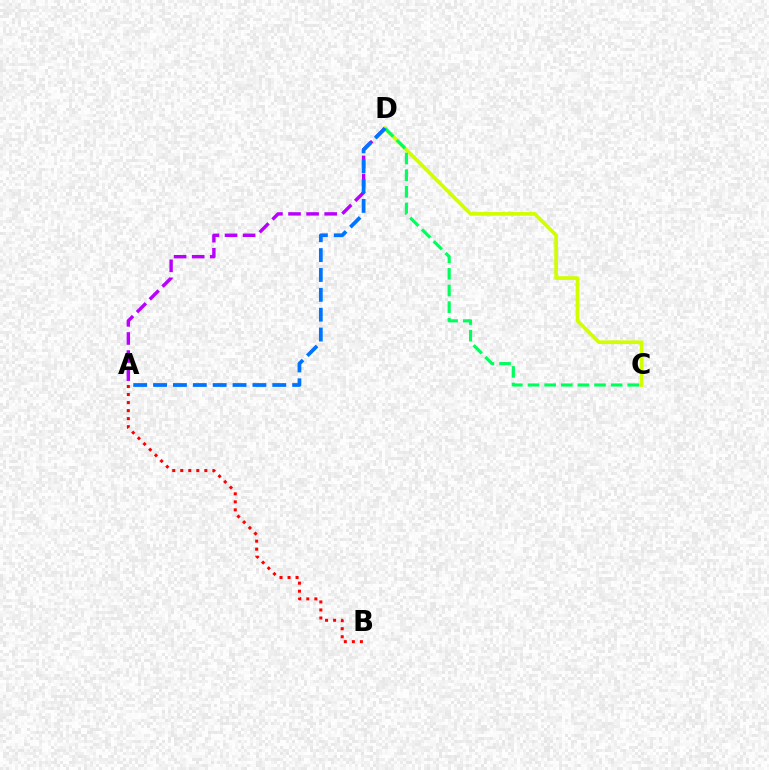{('C', 'D'): [{'color': '#d1ff00', 'line_style': 'solid', 'thickness': 2.67}, {'color': '#00ff5c', 'line_style': 'dashed', 'thickness': 2.26}], ('A', 'B'): [{'color': '#ff0000', 'line_style': 'dotted', 'thickness': 2.18}], ('A', 'D'): [{'color': '#b900ff', 'line_style': 'dashed', 'thickness': 2.46}, {'color': '#0074ff', 'line_style': 'dashed', 'thickness': 2.7}]}